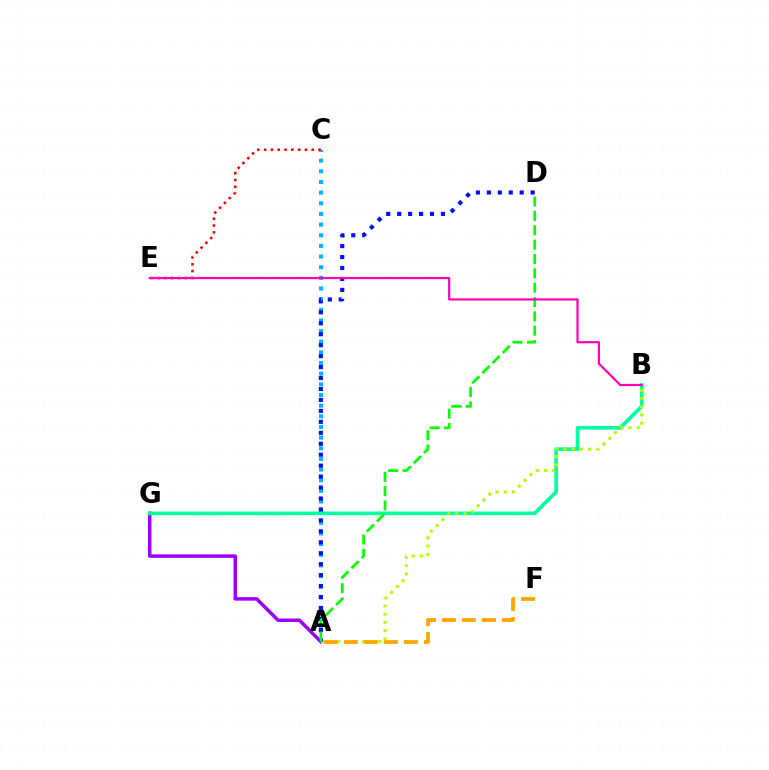{('A', 'G'): [{'color': '#9b00ff', 'line_style': 'solid', 'thickness': 2.51}], ('A', 'C'): [{'color': '#00b5ff', 'line_style': 'dotted', 'thickness': 2.89}], ('B', 'G'): [{'color': '#00ff9d', 'line_style': 'solid', 'thickness': 2.6}], ('A', 'B'): [{'color': '#b3ff00', 'line_style': 'dotted', 'thickness': 2.23}], ('A', 'F'): [{'color': '#ffa500', 'line_style': 'dashed', 'thickness': 2.72}], ('A', 'D'): [{'color': '#0010ff', 'line_style': 'dotted', 'thickness': 2.98}, {'color': '#08ff00', 'line_style': 'dashed', 'thickness': 1.95}], ('C', 'E'): [{'color': '#ff0000', 'line_style': 'dotted', 'thickness': 1.85}], ('B', 'E'): [{'color': '#ff00bd', 'line_style': 'solid', 'thickness': 1.58}]}